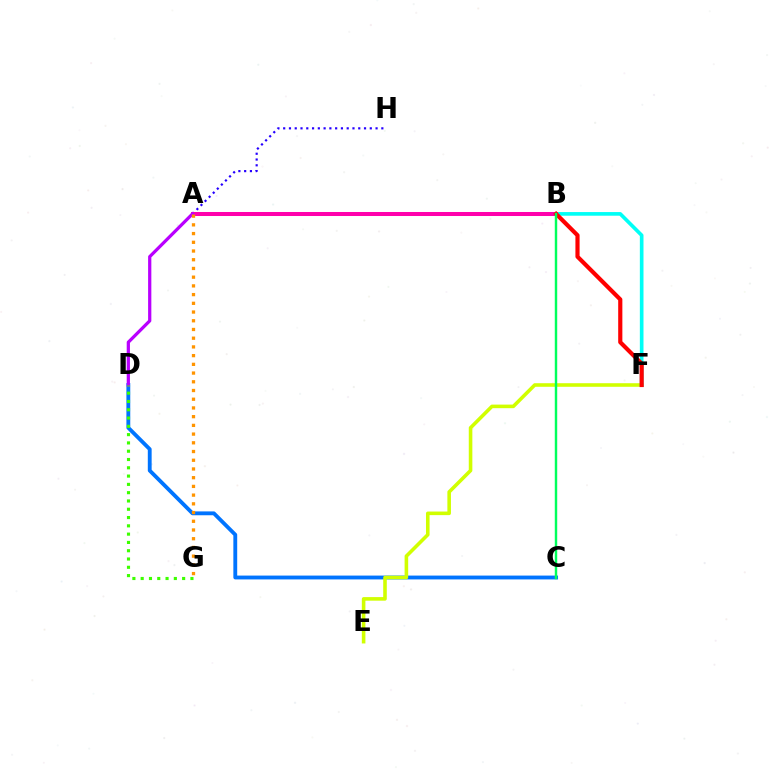{('C', 'D'): [{'color': '#0074ff', 'line_style': 'solid', 'thickness': 2.77}], ('A', 'H'): [{'color': '#2500ff', 'line_style': 'dotted', 'thickness': 1.57}], ('E', 'F'): [{'color': '#d1ff00', 'line_style': 'solid', 'thickness': 2.58}], ('B', 'F'): [{'color': '#00fff6', 'line_style': 'solid', 'thickness': 2.63}, {'color': '#ff0000', 'line_style': 'solid', 'thickness': 3.0}], ('A', 'B'): [{'color': '#ff00ac', 'line_style': 'solid', 'thickness': 2.89}], ('A', 'D'): [{'color': '#b900ff', 'line_style': 'solid', 'thickness': 2.33}], ('B', 'C'): [{'color': '#00ff5c', 'line_style': 'solid', 'thickness': 1.75}], ('D', 'G'): [{'color': '#3dff00', 'line_style': 'dotted', 'thickness': 2.25}], ('A', 'G'): [{'color': '#ff9400', 'line_style': 'dotted', 'thickness': 2.37}]}